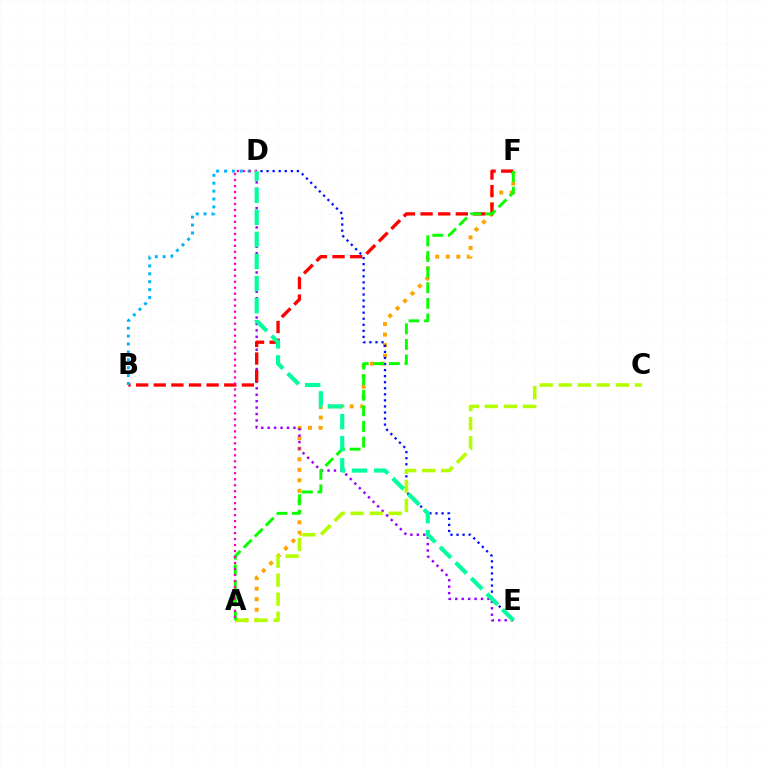{('A', 'F'): [{'color': '#ffa500', 'line_style': 'dotted', 'thickness': 2.86}, {'color': '#08ff00', 'line_style': 'dashed', 'thickness': 2.12}], ('D', 'E'): [{'color': '#0010ff', 'line_style': 'dotted', 'thickness': 1.65}, {'color': '#9b00ff', 'line_style': 'dotted', 'thickness': 1.75}, {'color': '#00ff9d', 'line_style': 'dashed', 'thickness': 3.0}], ('B', 'F'): [{'color': '#ff0000', 'line_style': 'dashed', 'thickness': 2.39}], ('A', 'C'): [{'color': '#b3ff00', 'line_style': 'dashed', 'thickness': 2.59}], ('B', 'D'): [{'color': '#00b5ff', 'line_style': 'dotted', 'thickness': 2.15}], ('A', 'D'): [{'color': '#ff00bd', 'line_style': 'dotted', 'thickness': 1.63}]}